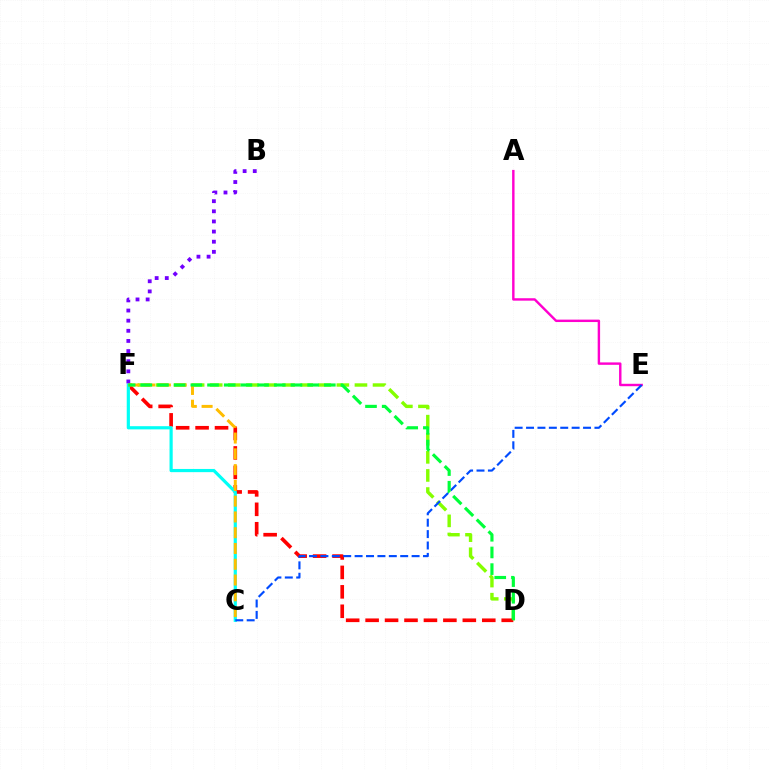{('D', 'F'): [{'color': '#84ff00', 'line_style': 'dashed', 'thickness': 2.46}, {'color': '#ff0000', 'line_style': 'dashed', 'thickness': 2.64}, {'color': '#00ff39', 'line_style': 'dashed', 'thickness': 2.27}], ('C', 'F'): [{'color': '#00fff6', 'line_style': 'solid', 'thickness': 2.29}, {'color': '#ffbd00', 'line_style': 'dashed', 'thickness': 2.14}], ('A', 'E'): [{'color': '#ff00cf', 'line_style': 'solid', 'thickness': 1.74}], ('C', 'E'): [{'color': '#004bff', 'line_style': 'dashed', 'thickness': 1.55}], ('B', 'F'): [{'color': '#7200ff', 'line_style': 'dotted', 'thickness': 2.75}]}